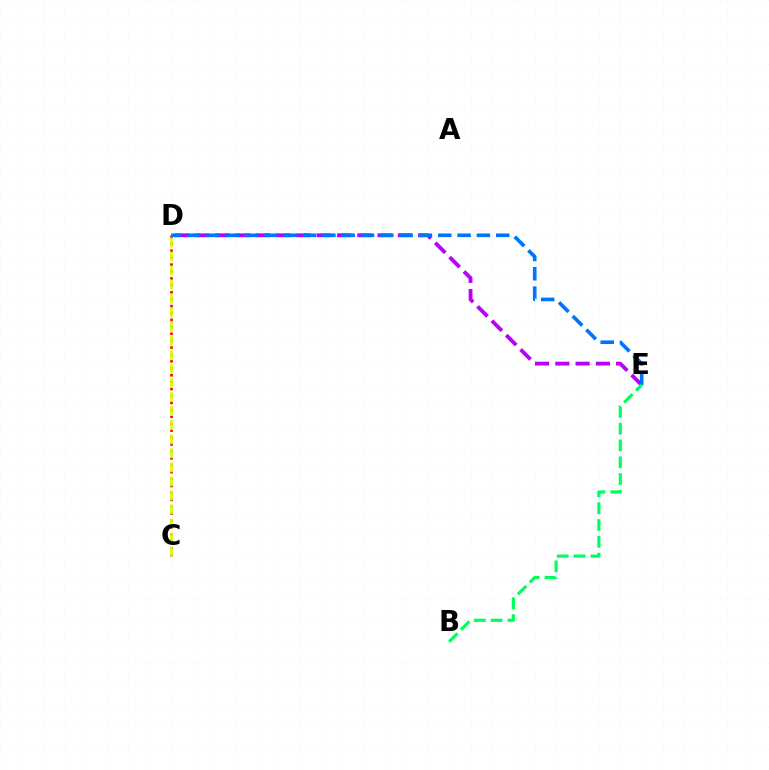{('D', 'E'): [{'color': '#b900ff', 'line_style': 'dashed', 'thickness': 2.76}, {'color': '#0074ff', 'line_style': 'dashed', 'thickness': 2.62}], ('C', 'D'): [{'color': '#ff0000', 'line_style': 'dotted', 'thickness': 1.88}, {'color': '#d1ff00', 'line_style': 'dashed', 'thickness': 1.91}], ('B', 'E'): [{'color': '#00ff5c', 'line_style': 'dashed', 'thickness': 2.28}]}